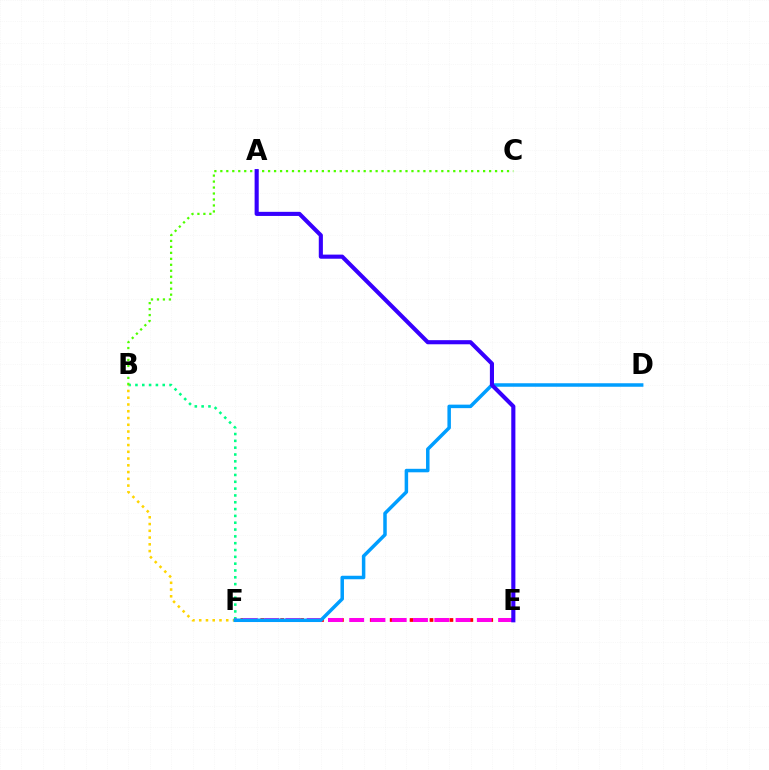{('E', 'F'): [{'color': '#ff0000', 'line_style': 'dotted', 'thickness': 2.7}, {'color': '#ff00ed', 'line_style': 'dashed', 'thickness': 2.89}], ('B', 'F'): [{'color': '#00ff86', 'line_style': 'dotted', 'thickness': 1.85}, {'color': '#ffd500', 'line_style': 'dotted', 'thickness': 1.84}], ('B', 'C'): [{'color': '#4fff00', 'line_style': 'dotted', 'thickness': 1.62}], ('D', 'F'): [{'color': '#009eff', 'line_style': 'solid', 'thickness': 2.52}], ('A', 'E'): [{'color': '#3700ff', 'line_style': 'solid', 'thickness': 2.96}]}